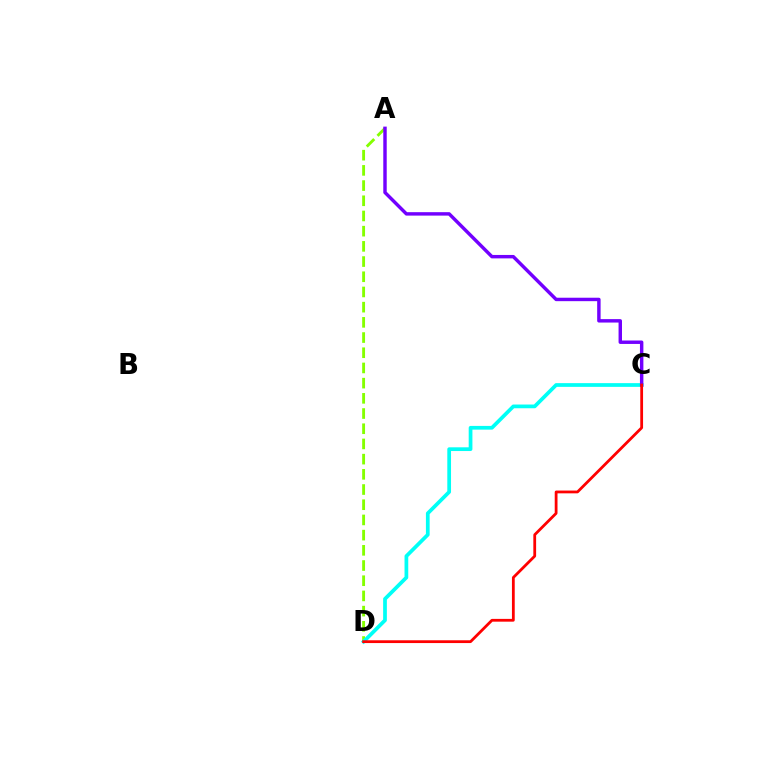{('A', 'D'): [{'color': '#84ff00', 'line_style': 'dashed', 'thickness': 2.06}], ('C', 'D'): [{'color': '#00fff6', 'line_style': 'solid', 'thickness': 2.68}, {'color': '#ff0000', 'line_style': 'solid', 'thickness': 2.0}], ('A', 'C'): [{'color': '#7200ff', 'line_style': 'solid', 'thickness': 2.47}]}